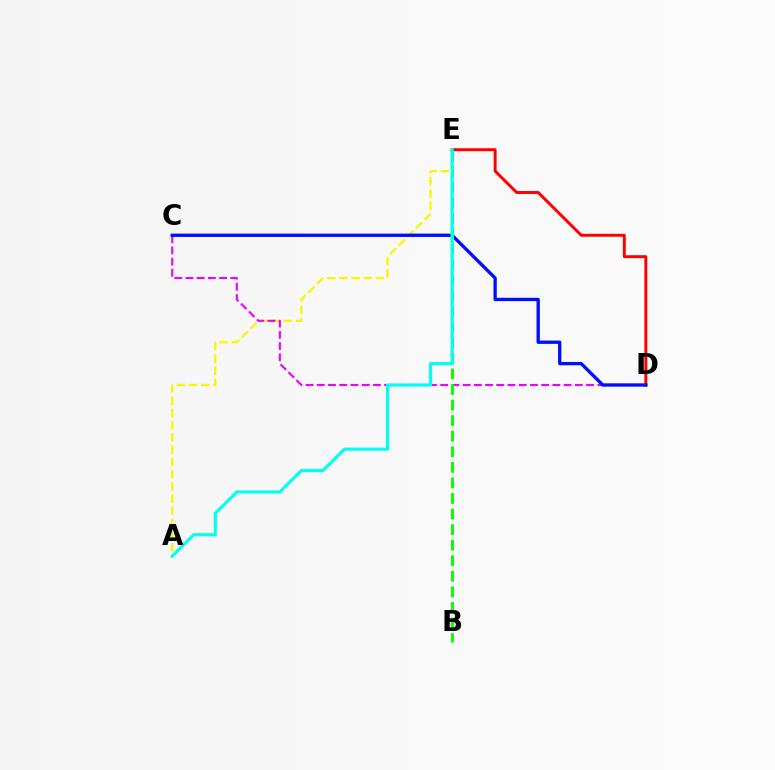{('A', 'E'): [{'color': '#fcf500', 'line_style': 'dashed', 'thickness': 1.66}, {'color': '#00fff6', 'line_style': 'solid', 'thickness': 2.27}], ('D', 'E'): [{'color': '#ff0000', 'line_style': 'solid', 'thickness': 2.13}], ('C', 'D'): [{'color': '#ee00ff', 'line_style': 'dashed', 'thickness': 1.52}, {'color': '#0010ff', 'line_style': 'solid', 'thickness': 2.39}], ('B', 'E'): [{'color': '#08ff00', 'line_style': 'dashed', 'thickness': 2.12}]}